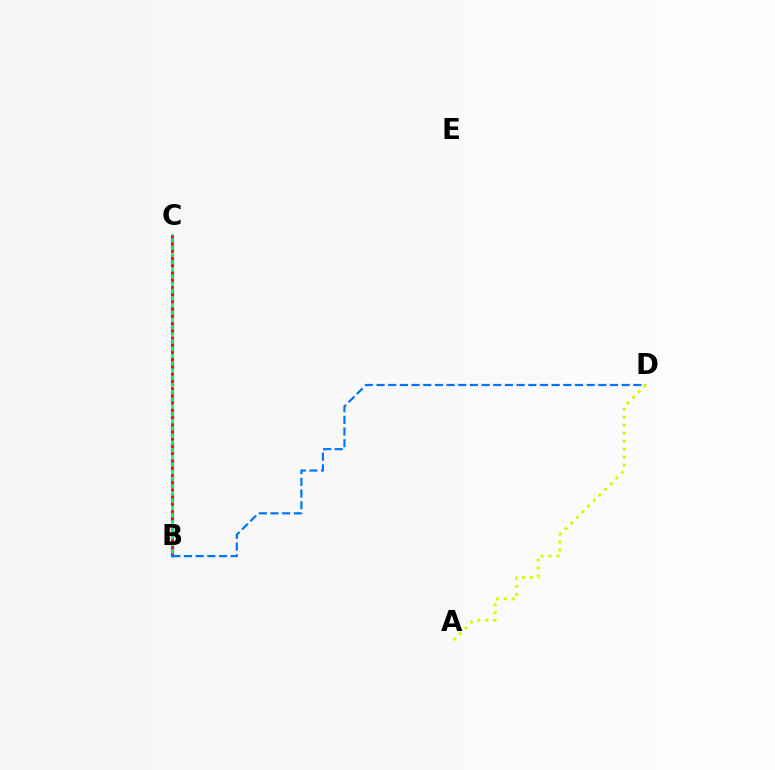{('B', 'C'): [{'color': '#b900ff', 'line_style': 'dashed', 'thickness': 2.32}, {'color': '#00ff5c', 'line_style': 'solid', 'thickness': 1.93}, {'color': '#ff0000', 'line_style': 'dotted', 'thickness': 1.96}], ('B', 'D'): [{'color': '#0074ff', 'line_style': 'dashed', 'thickness': 1.59}], ('A', 'D'): [{'color': '#d1ff00', 'line_style': 'dotted', 'thickness': 2.16}]}